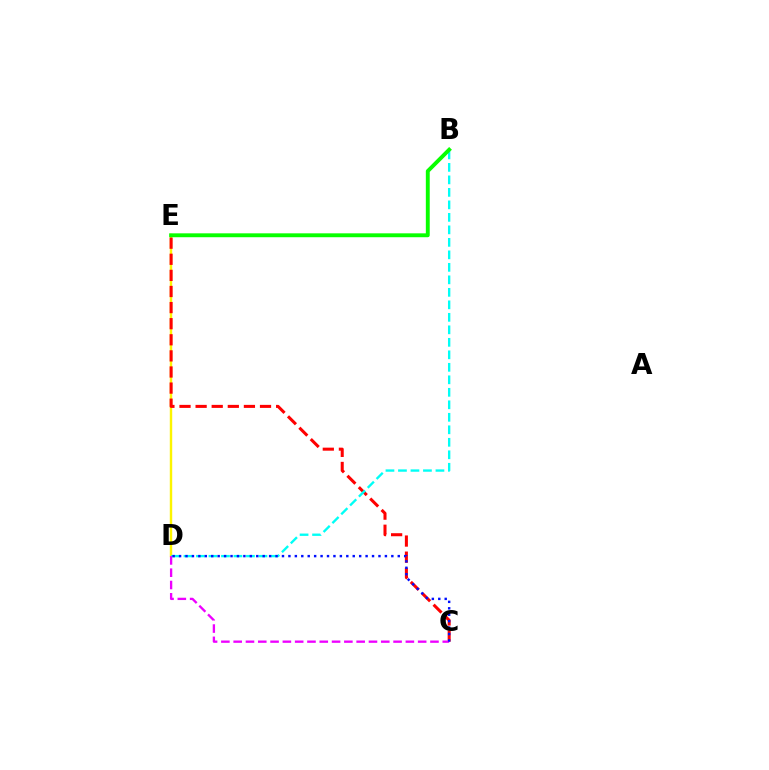{('D', 'E'): [{'color': '#fcf500', 'line_style': 'solid', 'thickness': 1.74}], ('C', 'E'): [{'color': '#ff0000', 'line_style': 'dashed', 'thickness': 2.19}], ('B', 'D'): [{'color': '#00fff6', 'line_style': 'dashed', 'thickness': 1.7}], ('C', 'D'): [{'color': '#ee00ff', 'line_style': 'dashed', 'thickness': 1.67}, {'color': '#0010ff', 'line_style': 'dotted', 'thickness': 1.75}], ('B', 'E'): [{'color': '#08ff00', 'line_style': 'solid', 'thickness': 2.8}]}